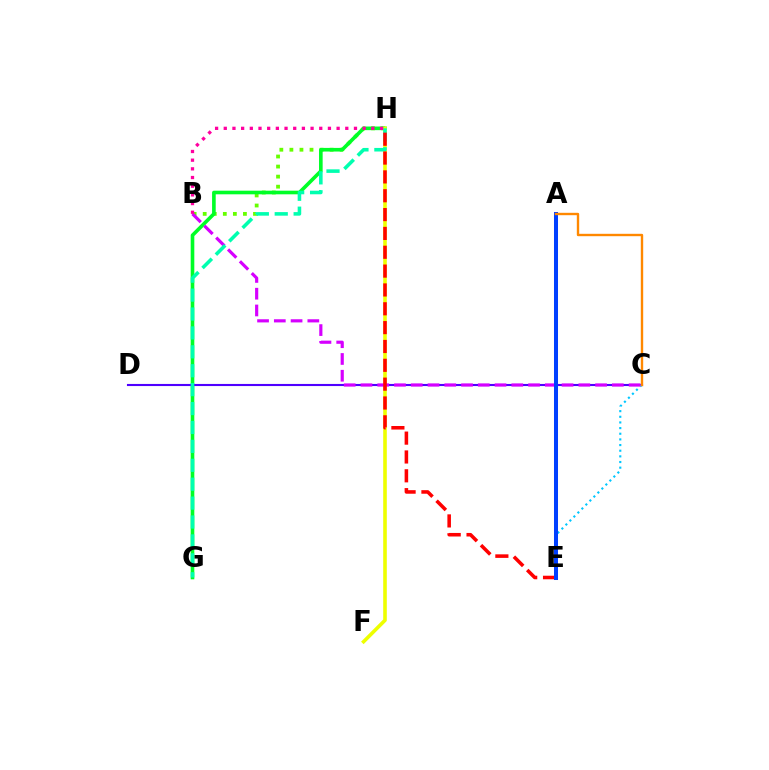{('B', 'H'): [{'color': '#66ff00', 'line_style': 'dotted', 'thickness': 2.73}, {'color': '#ff00a0', 'line_style': 'dotted', 'thickness': 2.36}], ('G', 'H'): [{'color': '#00ff27', 'line_style': 'solid', 'thickness': 2.61}, {'color': '#00ffaf', 'line_style': 'dashed', 'thickness': 2.57}], ('C', 'D'): [{'color': '#4f00ff', 'line_style': 'solid', 'thickness': 1.52}], ('F', 'H'): [{'color': '#eeff00', 'line_style': 'solid', 'thickness': 2.59}], ('C', 'E'): [{'color': '#00c7ff', 'line_style': 'dotted', 'thickness': 1.54}], ('B', 'C'): [{'color': '#d600ff', 'line_style': 'dashed', 'thickness': 2.28}], ('E', 'H'): [{'color': '#ff0000', 'line_style': 'dashed', 'thickness': 2.56}], ('A', 'E'): [{'color': '#003fff', 'line_style': 'solid', 'thickness': 2.89}], ('A', 'C'): [{'color': '#ff8800', 'line_style': 'solid', 'thickness': 1.72}]}